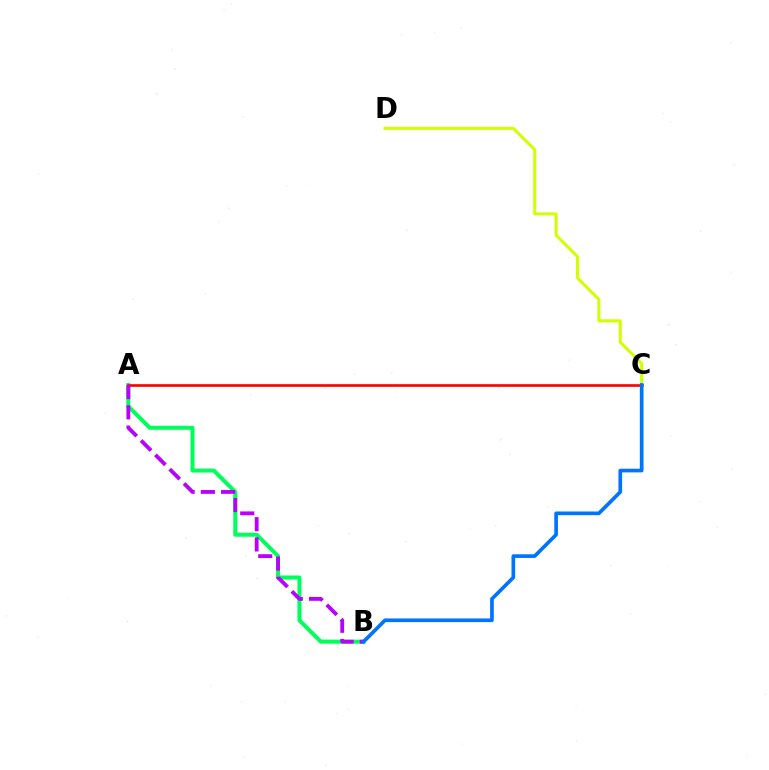{('A', 'B'): [{'color': '#00ff5c', 'line_style': 'solid', 'thickness': 2.89}, {'color': '#b900ff', 'line_style': 'dashed', 'thickness': 2.75}], ('A', 'C'): [{'color': '#ff0000', 'line_style': 'solid', 'thickness': 1.91}], ('C', 'D'): [{'color': '#d1ff00', 'line_style': 'solid', 'thickness': 2.18}], ('B', 'C'): [{'color': '#0074ff', 'line_style': 'solid', 'thickness': 2.65}]}